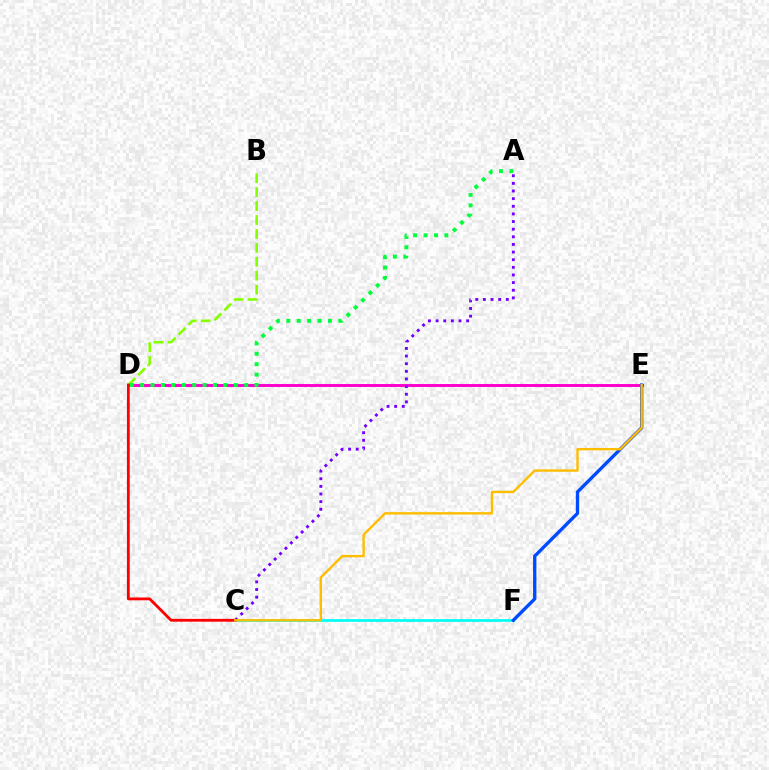{('C', 'F'): [{'color': '#00fff6', 'line_style': 'solid', 'thickness': 1.97}], ('B', 'D'): [{'color': '#84ff00', 'line_style': 'dashed', 'thickness': 1.89}], ('D', 'E'): [{'color': '#ff00cf', 'line_style': 'solid', 'thickness': 2.11}], ('A', 'C'): [{'color': '#7200ff', 'line_style': 'dotted', 'thickness': 2.07}], ('A', 'D'): [{'color': '#00ff39', 'line_style': 'dotted', 'thickness': 2.83}], ('E', 'F'): [{'color': '#004bff', 'line_style': 'solid', 'thickness': 2.41}], ('C', 'D'): [{'color': '#ff0000', 'line_style': 'solid', 'thickness': 2.02}], ('C', 'E'): [{'color': '#ffbd00', 'line_style': 'solid', 'thickness': 1.72}]}